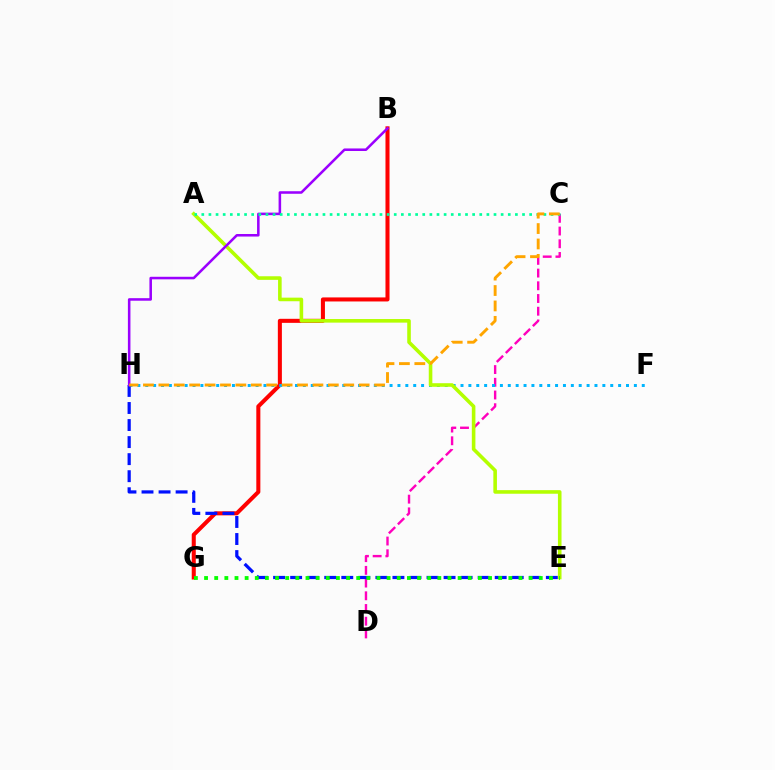{('B', 'G'): [{'color': '#ff0000', 'line_style': 'solid', 'thickness': 2.91}], ('C', 'D'): [{'color': '#ff00bd', 'line_style': 'dashed', 'thickness': 1.73}], ('F', 'H'): [{'color': '#00b5ff', 'line_style': 'dotted', 'thickness': 2.14}], ('A', 'E'): [{'color': '#b3ff00', 'line_style': 'solid', 'thickness': 2.58}], ('E', 'H'): [{'color': '#0010ff', 'line_style': 'dashed', 'thickness': 2.32}], ('B', 'H'): [{'color': '#9b00ff', 'line_style': 'solid', 'thickness': 1.83}], ('E', 'G'): [{'color': '#08ff00', 'line_style': 'dotted', 'thickness': 2.76}], ('A', 'C'): [{'color': '#00ff9d', 'line_style': 'dotted', 'thickness': 1.94}], ('C', 'H'): [{'color': '#ffa500', 'line_style': 'dashed', 'thickness': 2.09}]}